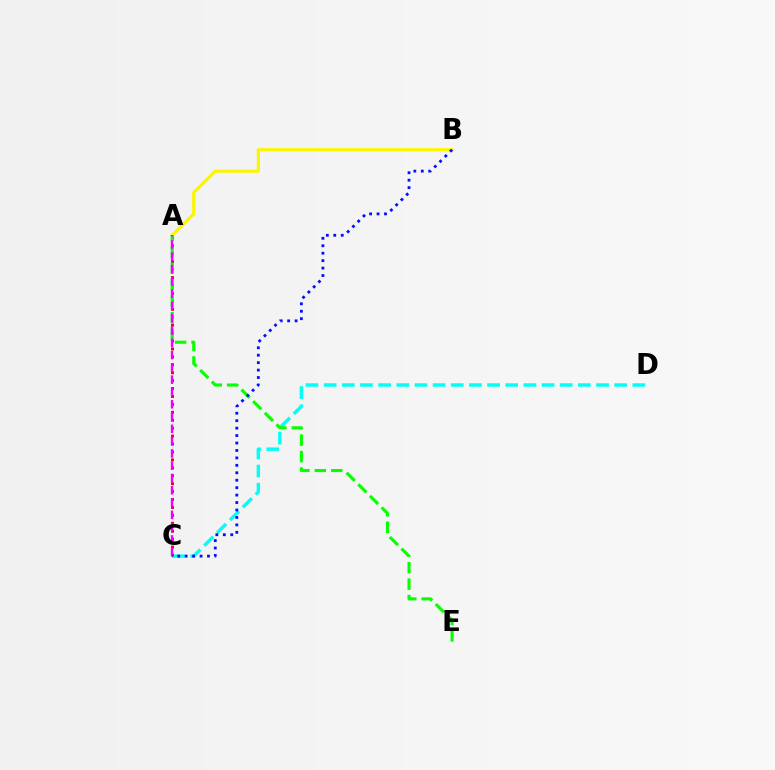{('A', 'B'): [{'color': '#fcf500', 'line_style': 'solid', 'thickness': 2.29}], ('C', 'D'): [{'color': '#00fff6', 'line_style': 'dashed', 'thickness': 2.47}], ('A', 'C'): [{'color': '#ff0000', 'line_style': 'dotted', 'thickness': 2.15}, {'color': '#ee00ff', 'line_style': 'dashed', 'thickness': 1.67}], ('A', 'E'): [{'color': '#08ff00', 'line_style': 'dashed', 'thickness': 2.24}], ('B', 'C'): [{'color': '#0010ff', 'line_style': 'dotted', 'thickness': 2.02}]}